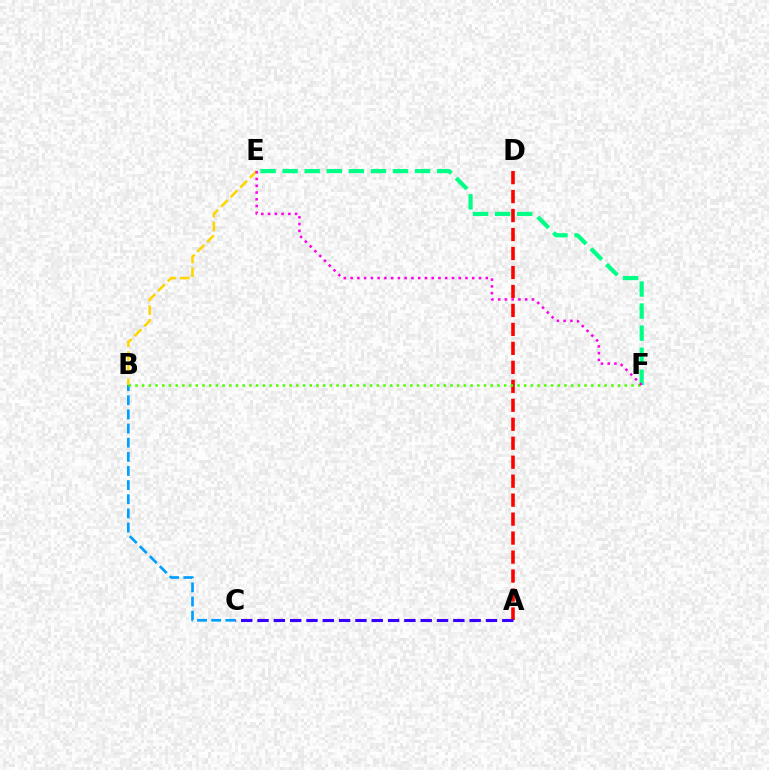{('A', 'D'): [{'color': '#ff0000', 'line_style': 'dashed', 'thickness': 2.58}], ('B', 'C'): [{'color': '#009eff', 'line_style': 'dashed', 'thickness': 1.92}], ('B', 'E'): [{'color': '#ffd500', 'line_style': 'dashed', 'thickness': 1.85}], ('B', 'F'): [{'color': '#4fff00', 'line_style': 'dotted', 'thickness': 1.82}], ('A', 'C'): [{'color': '#3700ff', 'line_style': 'dashed', 'thickness': 2.22}], ('E', 'F'): [{'color': '#00ff86', 'line_style': 'dashed', 'thickness': 3.0}, {'color': '#ff00ed', 'line_style': 'dotted', 'thickness': 1.84}]}